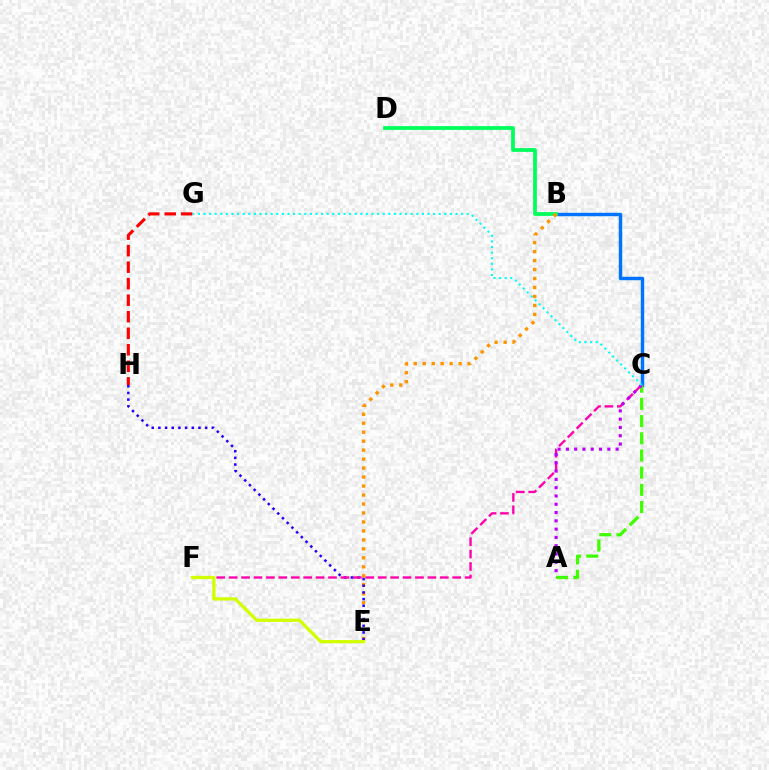{('B', 'C'): [{'color': '#0074ff', 'line_style': 'solid', 'thickness': 2.48}], ('A', 'C'): [{'color': '#3dff00', 'line_style': 'dashed', 'thickness': 2.34}, {'color': '#b900ff', 'line_style': 'dotted', 'thickness': 2.25}], ('B', 'D'): [{'color': '#00ff5c', 'line_style': 'solid', 'thickness': 2.71}], ('B', 'E'): [{'color': '#ff9400', 'line_style': 'dotted', 'thickness': 2.44}], ('E', 'H'): [{'color': '#2500ff', 'line_style': 'dotted', 'thickness': 1.81}], ('C', 'F'): [{'color': '#ff00ac', 'line_style': 'dashed', 'thickness': 1.69}], ('G', 'H'): [{'color': '#ff0000', 'line_style': 'dashed', 'thickness': 2.24}], ('E', 'F'): [{'color': '#d1ff00', 'line_style': 'solid', 'thickness': 2.35}], ('C', 'G'): [{'color': '#00fff6', 'line_style': 'dotted', 'thickness': 1.52}]}